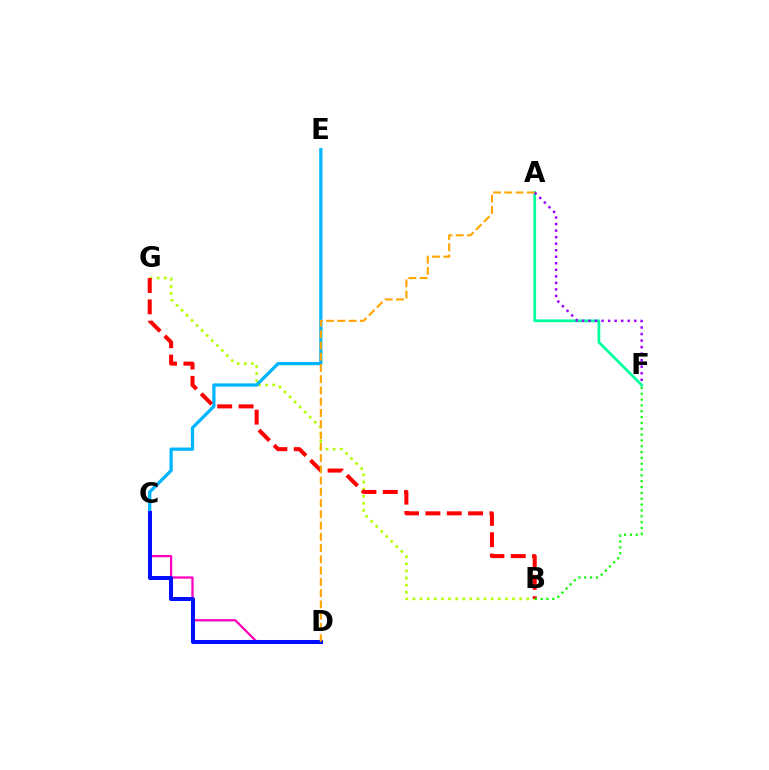{('B', 'G'): [{'color': '#b3ff00', 'line_style': 'dotted', 'thickness': 1.93}, {'color': '#ff0000', 'line_style': 'dashed', 'thickness': 2.9}], ('C', 'E'): [{'color': '#00b5ff', 'line_style': 'solid', 'thickness': 2.35}], ('A', 'F'): [{'color': '#00ff9d', 'line_style': 'solid', 'thickness': 2.0}, {'color': '#9b00ff', 'line_style': 'dotted', 'thickness': 1.78}], ('C', 'D'): [{'color': '#ff00bd', 'line_style': 'solid', 'thickness': 1.63}, {'color': '#0010ff', 'line_style': 'solid', 'thickness': 2.9}], ('B', 'F'): [{'color': '#08ff00', 'line_style': 'dotted', 'thickness': 1.59}], ('A', 'D'): [{'color': '#ffa500', 'line_style': 'dashed', 'thickness': 1.53}]}